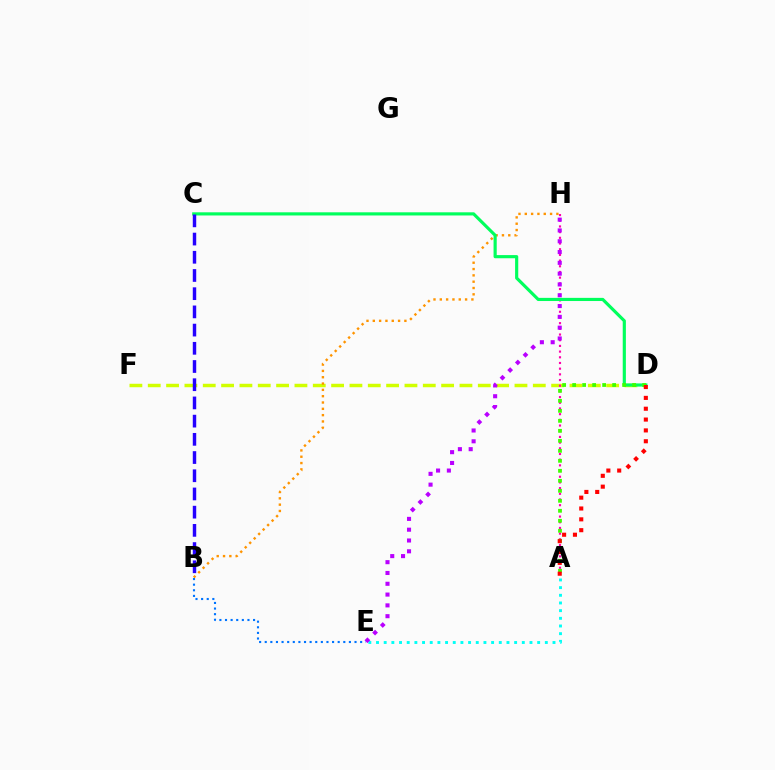{('D', 'F'): [{'color': '#d1ff00', 'line_style': 'dashed', 'thickness': 2.49}], ('A', 'H'): [{'color': '#ff00ac', 'line_style': 'dotted', 'thickness': 1.55}], ('B', 'H'): [{'color': '#ff9400', 'line_style': 'dotted', 'thickness': 1.72}], ('C', 'D'): [{'color': '#00ff5c', 'line_style': 'solid', 'thickness': 2.27}], ('A', 'D'): [{'color': '#3dff00', 'line_style': 'dotted', 'thickness': 2.72}, {'color': '#ff0000', 'line_style': 'dotted', 'thickness': 2.95}], ('A', 'E'): [{'color': '#00fff6', 'line_style': 'dotted', 'thickness': 2.08}], ('B', 'C'): [{'color': '#2500ff', 'line_style': 'dashed', 'thickness': 2.47}], ('E', 'H'): [{'color': '#b900ff', 'line_style': 'dotted', 'thickness': 2.93}], ('B', 'E'): [{'color': '#0074ff', 'line_style': 'dotted', 'thickness': 1.52}]}